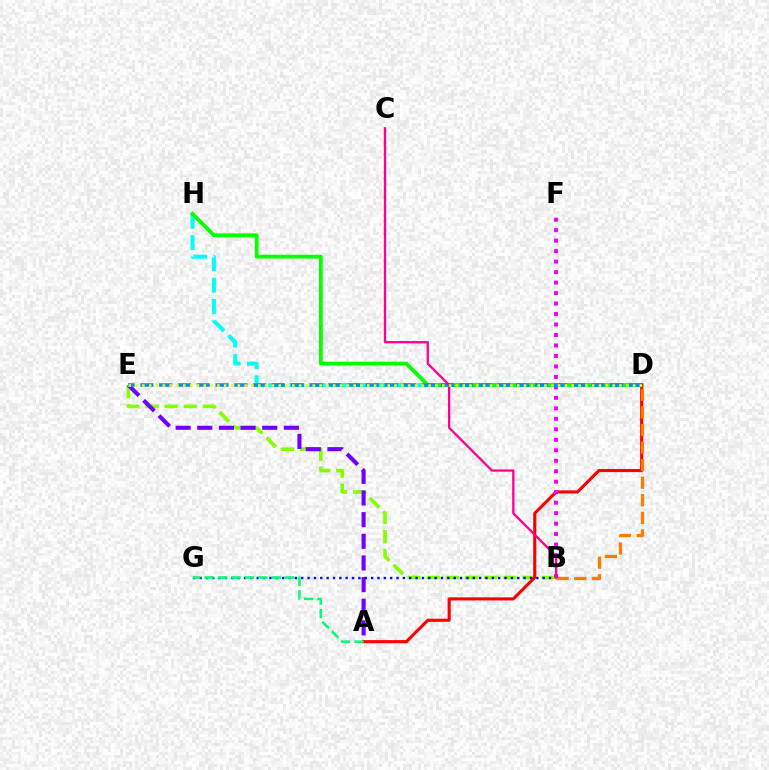{('B', 'E'): [{'color': '#84ff00', 'line_style': 'dashed', 'thickness': 2.6}], ('D', 'H'): [{'color': '#00fff6', 'line_style': 'dashed', 'thickness': 2.89}, {'color': '#08ff00', 'line_style': 'solid', 'thickness': 2.73}], ('A', 'D'): [{'color': '#ff0000', 'line_style': 'solid', 'thickness': 2.23}], ('B', 'D'): [{'color': '#ff7c00', 'line_style': 'dashed', 'thickness': 2.39}], ('A', 'E'): [{'color': '#7200ff', 'line_style': 'dashed', 'thickness': 2.94}], ('B', 'G'): [{'color': '#0010ff', 'line_style': 'dotted', 'thickness': 1.73}], ('B', 'F'): [{'color': '#ee00ff', 'line_style': 'dotted', 'thickness': 2.85}], ('D', 'E'): [{'color': '#008cff', 'line_style': 'dashed', 'thickness': 2.55}, {'color': '#fcf500', 'line_style': 'dotted', 'thickness': 1.85}], ('B', 'C'): [{'color': '#ff0094', 'line_style': 'solid', 'thickness': 1.66}], ('A', 'G'): [{'color': '#00ff74', 'line_style': 'dashed', 'thickness': 1.82}]}